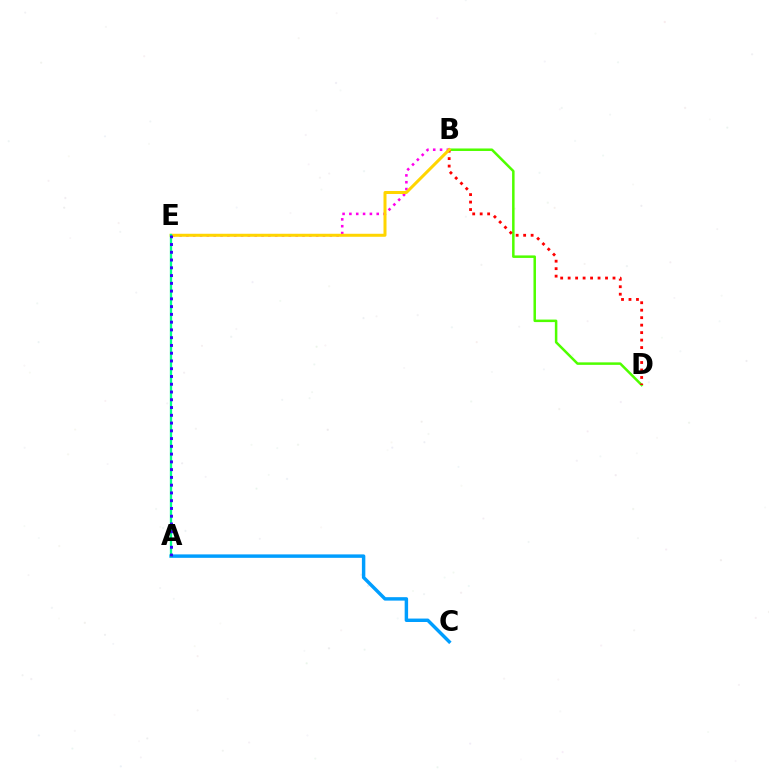{('B', 'D'): [{'color': '#4fff00', 'line_style': 'solid', 'thickness': 1.81}, {'color': '#ff0000', 'line_style': 'dotted', 'thickness': 2.03}], ('B', 'E'): [{'color': '#ff00ed', 'line_style': 'dotted', 'thickness': 1.86}, {'color': '#ffd500', 'line_style': 'solid', 'thickness': 2.17}], ('A', 'C'): [{'color': '#009eff', 'line_style': 'solid', 'thickness': 2.48}], ('A', 'E'): [{'color': '#00ff86', 'line_style': 'solid', 'thickness': 1.66}, {'color': '#3700ff', 'line_style': 'dotted', 'thickness': 2.11}]}